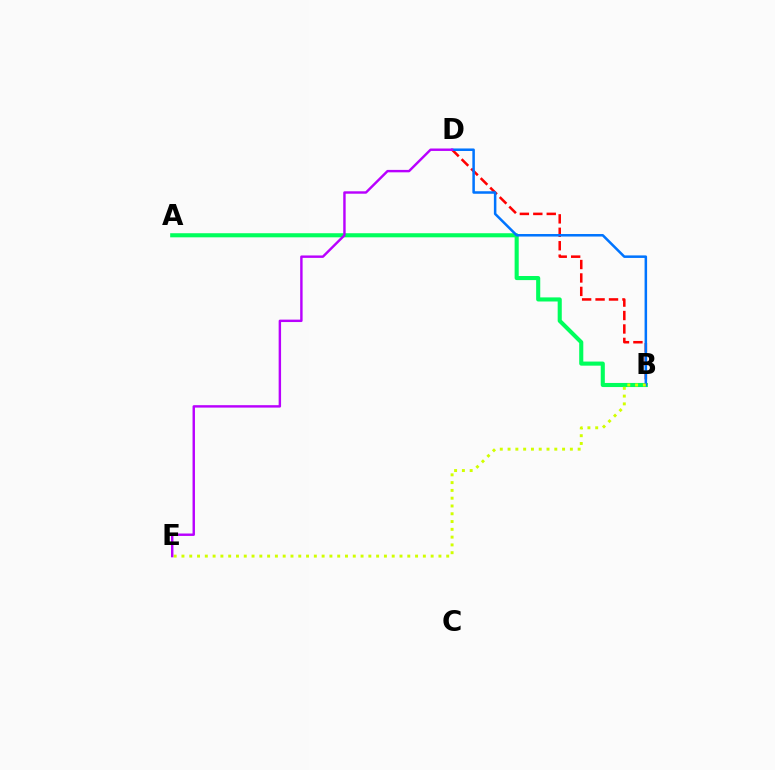{('A', 'B'): [{'color': '#00ff5c', 'line_style': 'solid', 'thickness': 2.95}], ('B', 'D'): [{'color': '#ff0000', 'line_style': 'dashed', 'thickness': 1.83}, {'color': '#0074ff', 'line_style': 'solid', 'thickness': 1.82}], ('B', 'E'): [{'color': '#d1ff00', 'line_style': 'dotted', 'thickness': 2.12}], ('D', 'E'): [{'color': '#b900ff', 'line_style': 'solid', 'thickness': 1.75}]}